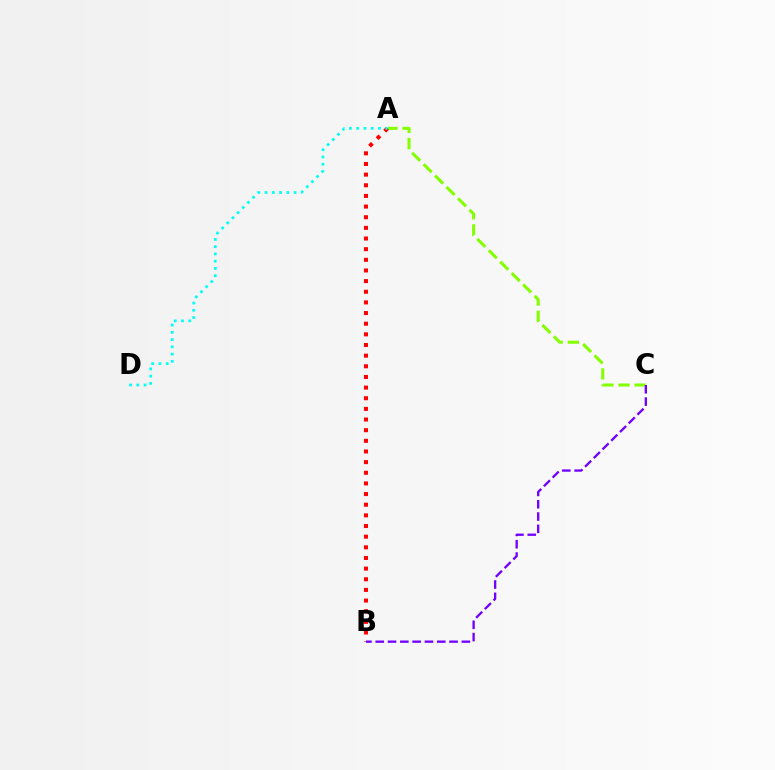{('A', 'C'): [{'color': '#84ff00', 'line_style': 'dashed', 'thickness': 2.2}], ('A', 'B'): [{'color': '#ff0000', 'line_style': 'dotted', 'thickness': 2.89}], ('A', 'D'): [{'color': '#00fff6', 'line_style': 'dotted', 'thickness': 1.97}], ('B', 'C'): [{'color': '#7200ff', 'line_style': 'dashed', 'thickness': 1.67}]}